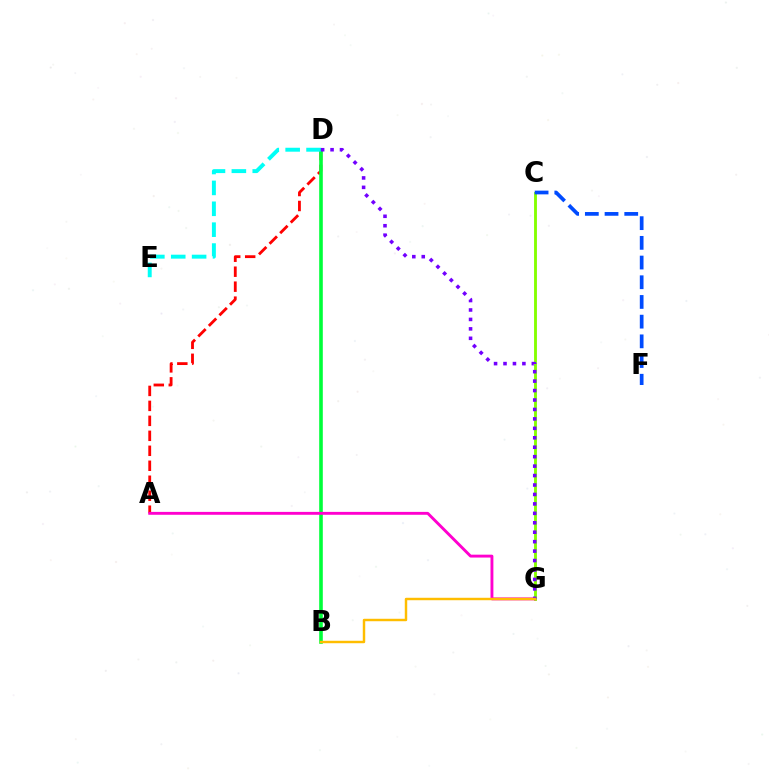{('A', 'D'): [{'color': '#ff0000', 'line_style': 'dashed', 'thickness': 2.03}], ('B', 'D'): [{'color': '#00ff39', 'line_style': 'solid', 'thickness': 2.59}], ('C', 'G'): [{'color': '#84ff00', 'line_style': 'solid', 'thickness': 2.06}], ('D', 'E'): [{'color': '#00fff6', 'line_style': 'dashed', 'thickness': 2.84}], ('A', 'G'): [{'color': '#ff00cf', 'line_style': 'solid', 'thickness': 2.08}], ('D', 'G'): [{'color': '#7200ff', 'line_style': 'dotted', 'thickness': 2.57}], ('C', 'F'): [{'color': '#004bff', 'line_style': 'dashed', 'thickness': 2.68}], ('B', 'G'): [{'color': '#ffbd00', 'line_style': 'solid', 'thickness': 1.77}]}